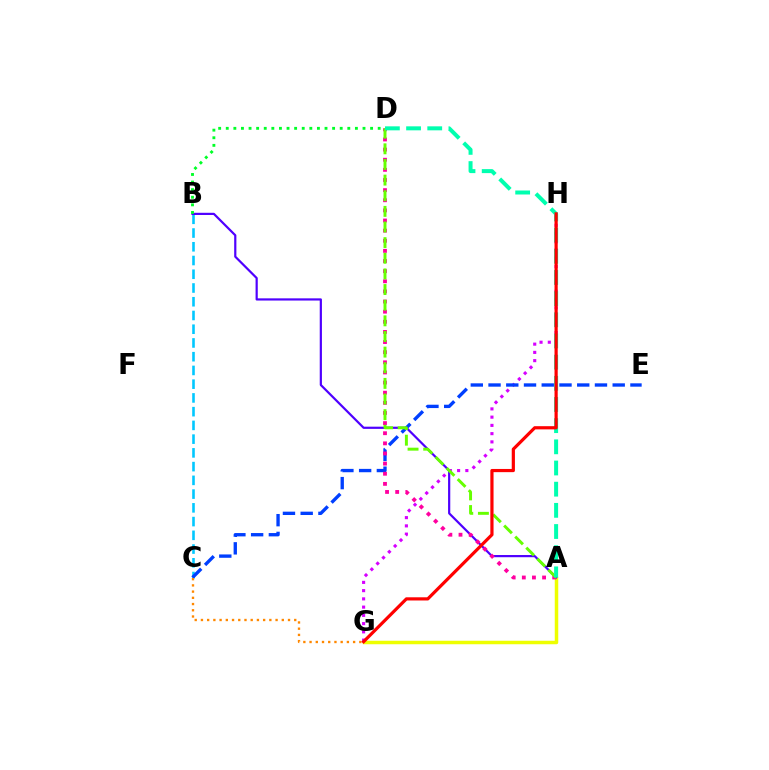{('B', 'C'): [{'color': '#00c7ff', 'line_style': 'dashed', 'thickness': 1.87}], ('G', 'H'): [{'color': '#d600ff', 'line_style': 'dotted', 'thickness': 2.24}, {'color': '#ff0000', 'line_style': 'solid', 'thickness': 2.3}], ('A', 'G'): [{'color': '#eeff00', 'line_style': 'solid', 'thickness': 2.51}], ('C', 'E'): [{'color': '#003fff', 'line_style': 'dashed', 'thickness': 2.41}], ('A', 'B'): [{'color': '#4f00ff', 'line_style': 'solid', 'thickness': 1.58}], ('A', 'D'): [{'color': '#ff00a0', 'line_style': 'dotted', 'thickness': 2.75}, {'color': '#66ff00', 'line_style': 'dashed', 'thickness': 2.12}, {'color': '#00ffaf', 'line_style': 'dashed', 'thickness': 2.88}], ('B', 'D'): [{'color': '#00ff27', 'line_style': 'dotted', 'thickness': 2.06}], ('C', 'G'): [{'color': '#ff8800', 'line_style': 'dotted', 'thickness': 1.69}]}